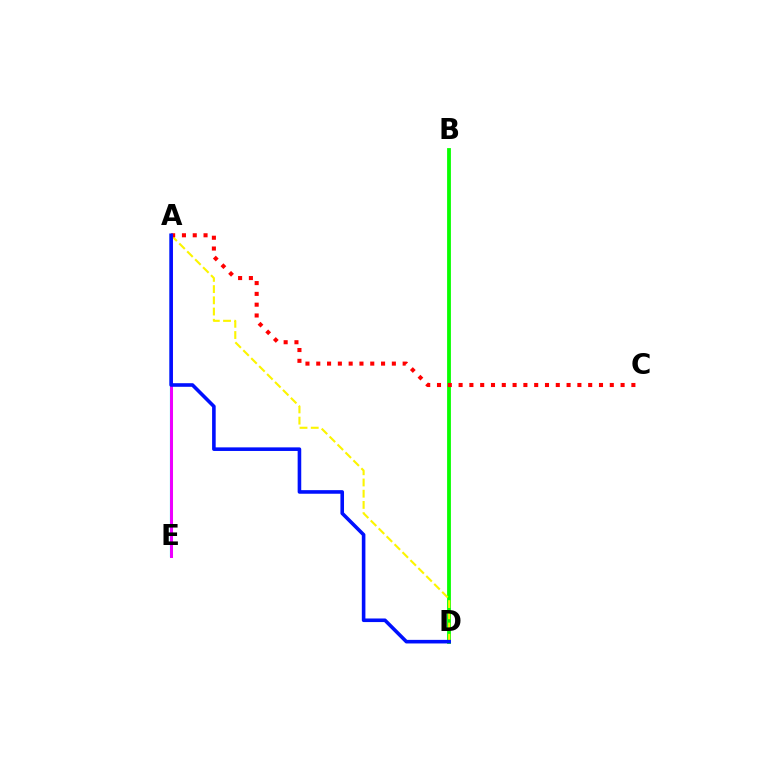{('B', 'D'): [{'color': '#08ff00', 'line_style': 'solid', 'thickness': 2.74}], ('A', 'D'): [{'color': '#fcf500', 'line_style': 'dashed', 'thickness': 1.52}, {'color': '#0010ff', 'line_style': 'solid', 'thickness': 2.59}], ('A', 'E'): [{'color': '#00fff6', 'line_style': 'solid', 'thickness': 1.58}, {'color': '#ee00ff', 'line_style': 'solid', 'thickness': 2.17}], ('A', 'C'): [{'color': '#ff0000', 'line_style': 'dotted', 'thickness': 2.93}]}